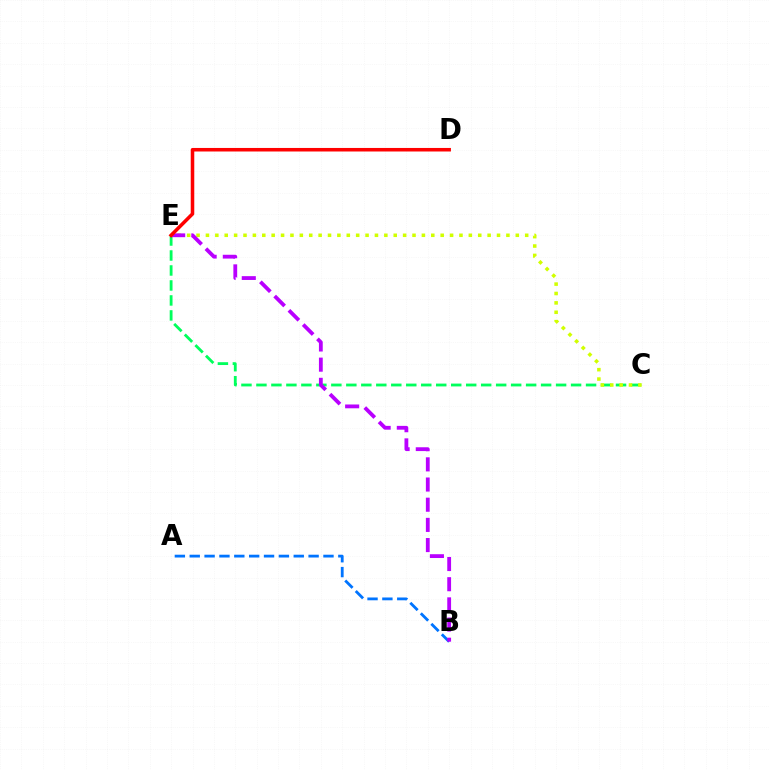{('C', 'E'): [{'color': '#00ff5c', 'line_style': 'dashed', 'thickness': 2.04}, {'color': '#d1ff00', 'line_style': 'dotted', 'thickness': 2.55}], ('A', 'B'): [{'color': '#0074ff', 'line_style': 'dashed', 'thickness': 2.02}], ('B', 'E'): [{'color': '#b900ff', 'line_style': 'dashed', 'thickness': 2.74}], ('D', 'E'): [{'color': '#ff0000', 'line_style': 'solid', 'thickness': 2.55}]}